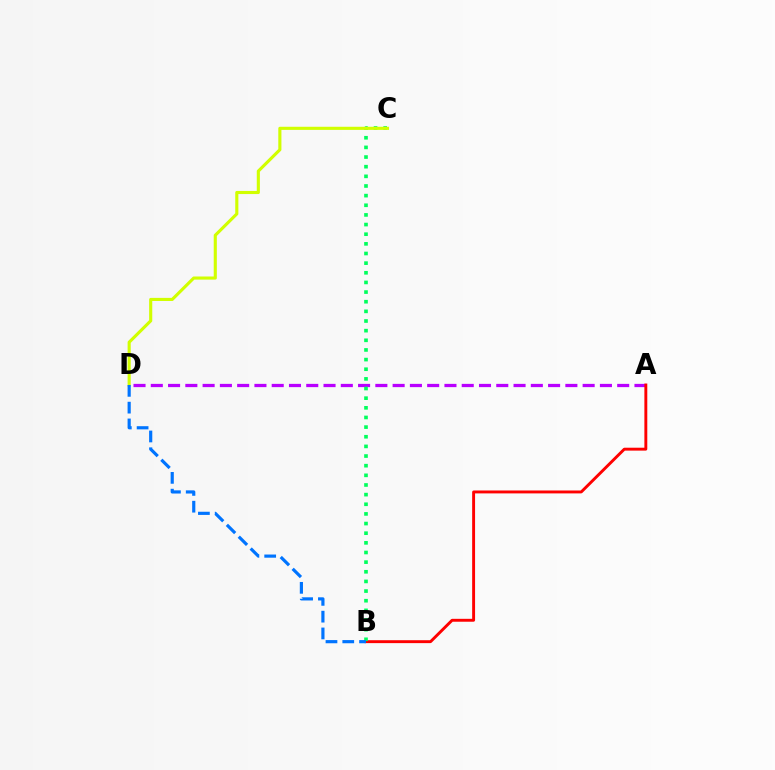{('A', 'D'): [{'color': '#b900ff', 'line_style': 'dashed', 'thickness': 2.35}], ('A', 'B'): [{'color': '#ff0000', 'line_style': 'solid', 'thickness': 2.09}], ('B', 'C'): [{'color': '#00ff5c', 'line_style': 'dotted', 'thickness': 2.62}], ('C', 'D'): [{'color': '#d1ff00', 'line_style': 'solid', 'thickness': 2.24}], ('B', 'D'): [{'color': '#0074ff', 'line_style': 'dashed', 'thickness': 2.28}]}